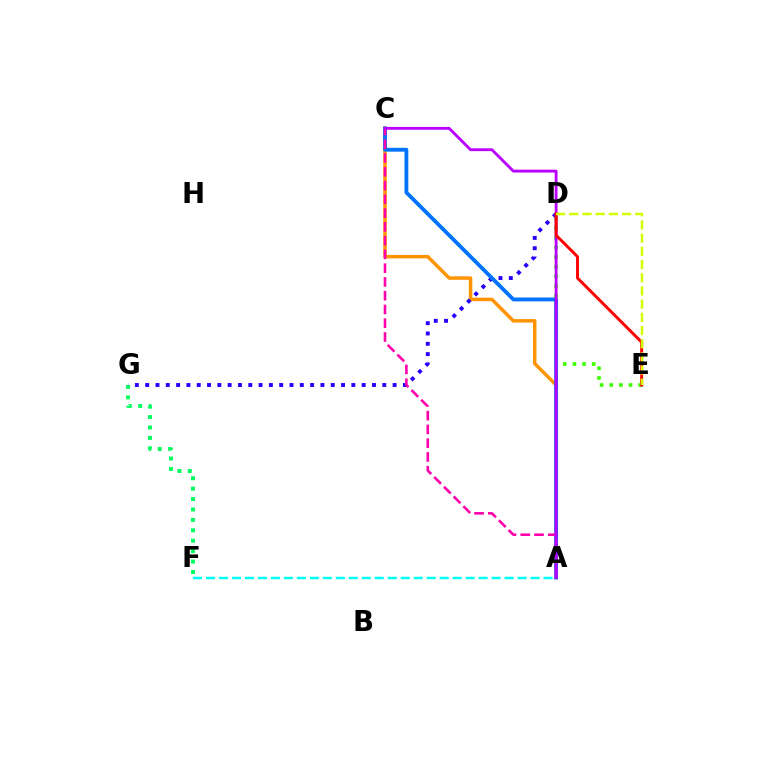{('D', 'E'): [{'color': '#3dff00', 'line_style': 'dotted', 'thickness': 2.62}, {'color': '#ff0000', 'line_style': 'solid', 'thickness': 2.11}, {'color': '#d1ff00', 'line_style': 'dashed', 'thickness': 1.79}], ('F', 'G'): [{'color': '#00ff5c', 'line_style': 'dotted', 'thickness': 2.83}], ('A', 'C'): [{'color': '#ff9400', 'line_style': 'solid', 'thickness': 2.51}, {'color': '#0074ff', 'line_style': 'solid', 'thickness': 2.76}, {'color': '#ff00ac', 'line_style': 'dashed', 'thickness': 1.87}, {'color': '#b900ff', 'line_style': 'solid', 'thickness': 2.05}], ('D', 'G'): [{'color': '#2500ff', 'line_style': 'dotted', 'thickness': 2.8}], ('A', 'F'): [{'color': '#00fff6', 'line_style': 'dashed', 'thickness': 1.76}]}